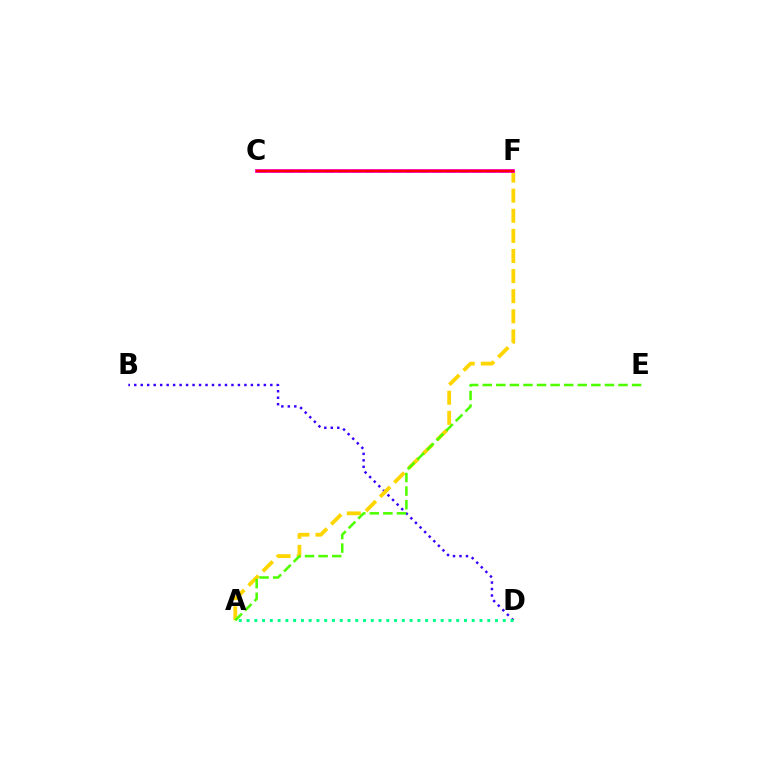{('B', 'D'): [{'color': '#3700ff', 'line_style': 'dotted', 'thickness': 1.76}], ('A', 'F'): [{'color': '#ffd500', 'line_style': 'dashed', 'thickness': 2.73}], ('C', 'F'): [{'color': '#009eff', 'line_style': 'dashed', 'thickness': 1.82}, {'color': '#ff00ed', 'line_style': 'solid', 'thickness': 2.7}, {'color': '#ff0000', 'line_style': 'solid', 'thickness': 1.8}], ('A', 'D'): [{'color': '#00ff86', 'line_style': 'dotted', 'thickness': 2.11}], ('A', 'E'): [{'color': '#4fff00', 'line_style': 'dashed', 'thickness': 1.84}]}